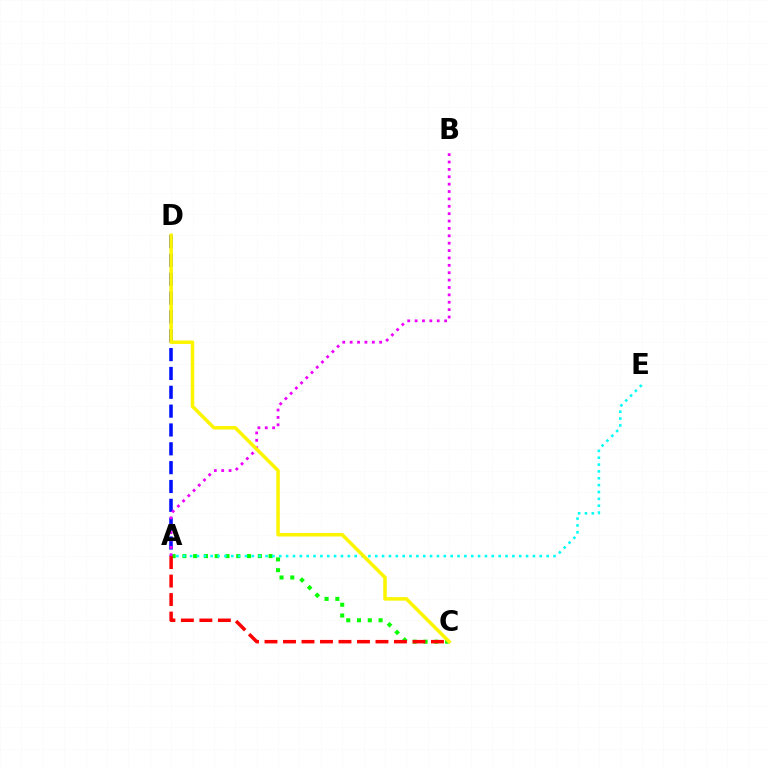{('A', 'D'): [{'color': '#0010ff', 'line_style': 'dashed', 'thickness': 2.56}], ('A', 'C'): [{'color': '#08ff00', 'line_style': 'dotted', 'thickness': 2.93}, {'color': '#ff0000', 'line_style': 'dashed', 'thickness': 2.51}], ('A', 'E'): [{'color': '#00fff6', 'line_style': 'dotted', 'thickness': 1.86}], ('A', 'B'): [{'color': '#ee00ff', 'line_style': 'dotted', 'thickness': 2.01}], ('C', 'D'): [{'color': '#fcf500', 'line_style': 'solid', 'thickness': 2.53}]}